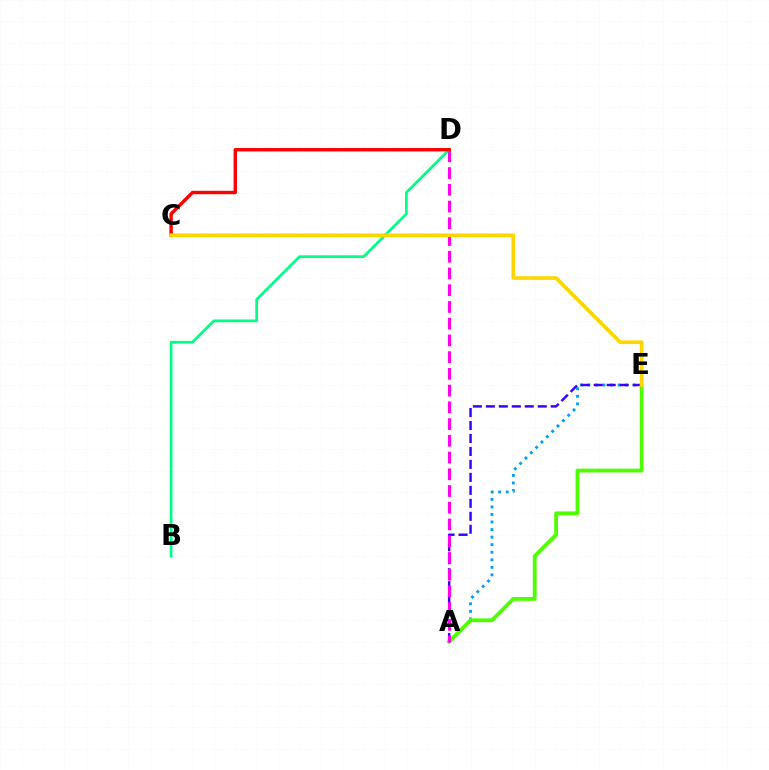{('A', 'E'): [{'color': '#009eff', 'line_style': 'dotted', 'thickness': 2.05}, {'color': '#3700ff', 'line_style': 'dashed', 'thickness': 1.76}, {'color': '#4fff00', 'line_style': 'solid', 'thickness': 2.75}], ('A', 'D'): [{'color': '#ff00ed', 'line_style': 'dashed', 'thickness': 2.27}], ('B', 'D'): [{'color': '#00ff86', 'line_style': 'solid', 'thickness': 1.97}], ('C', 'D'): [{'color': '#ff0000', 'line_style': 'solid', 'thickness': 2.45}], ('C', 'E'): [{'color': '#ffd500', 'line_style': 'solid', 'thickness': 2.65}]}